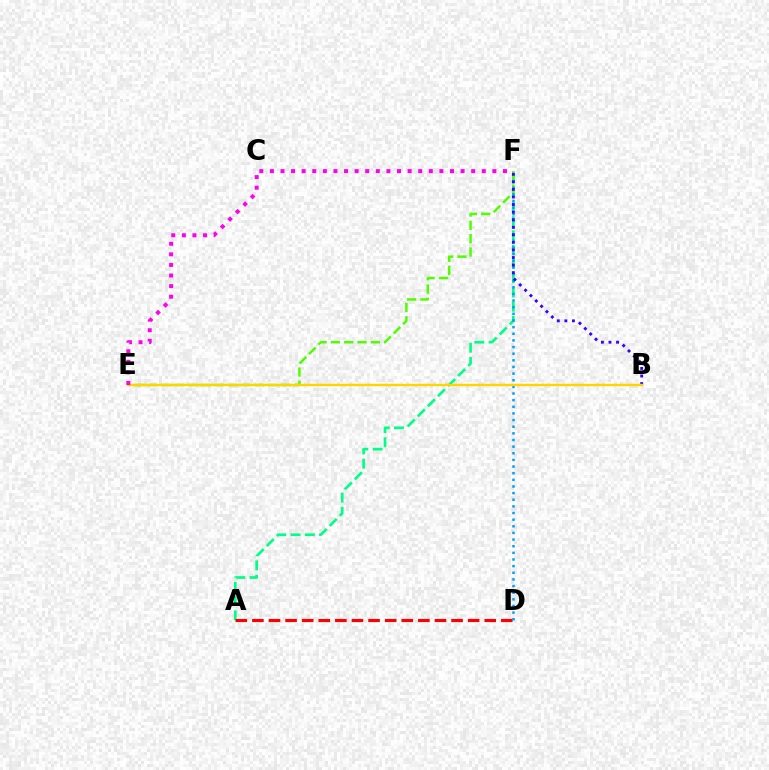{('A', 'F'): [{'color': '#00ff86', 'line_style': 'dashed', 'thickness': 1.94}], ('E', 'F'): [{'color': '#4fff00', 'line_style': 'dashed', 'thickness': 1.81}, {'color': '#ff00ed', 'line_style': 'dotted', 'thickness': 2.88}], ('A', 'D'): [{'color': '#ff0000', 'line_style': 'dashed', 'thickness': 2.25}], ('D', 'F'): [{'color': '#009eff', 'line_style': 'dotted', 'thickness': 1.8}], ('B', 'F'): [{'color': '#3700ff', 'line_style': 'dotted', 'thickness': 2.06}], ('B', 'E'): [{'color': '#ffd500', 'line_style': 'solid', 'thickness': 1.72}]}